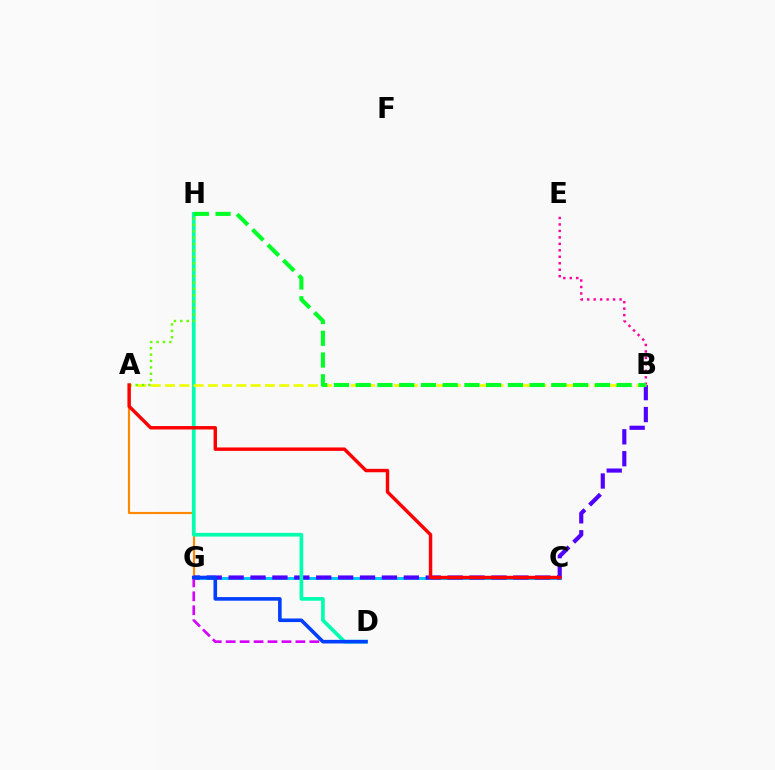{('B', 'E'): [{'color': '#ff00a0', 'line_style': 'dotted', 'thickness': 1.76}], ('A', 'G'): [{'color': '#ff8800', 'line_style': 'solid', 'thickness': 1.54}], ('C', 'G'): [{'color': '#00c7ff', 'line_style': 'solid', 'thickness': 2.18}], ('B', 'G'): [{'color': '#4f00ff', 'line_style': 'dashed', 'thickness': 2.98}], ('D', 'H'): [{'color': '#00ffaf', 'line_style': 'solid', 'thickness': 2.67}], ('D', 'G'): [{'color': '#d600ff', 'line_style': 'dashed', 'thickness': 1.89}, {'color': '#003fff', 'line_style': 'solid', 'thickness': 2.59}], ('A', 'B'): [{'color': '#eeff00', 'line_style': 'dashed', 'thickness': 1.94}], ('B', 'H'): [{'color': '#00ff27', 'line_style': 'dashed', 'thickness': 2.95}], ('A', 'H'): [{'color': '#66ff00', 'line_style': 'dotted', 'thickness': 1.74}], ('A', 'C'): [{'color': '#ff0000', 'line_style': 'solid', 'thickness': 2.47}]}